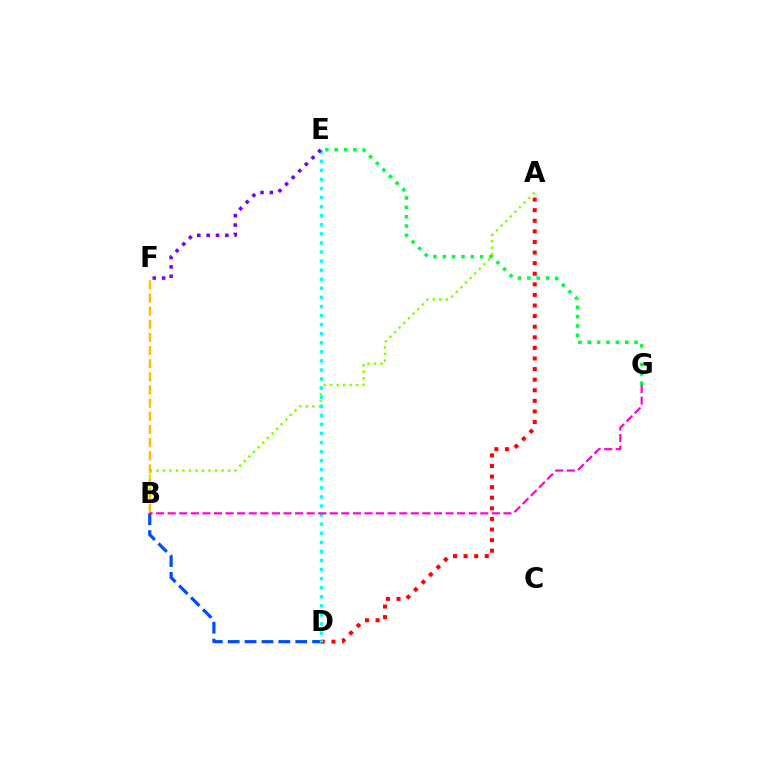{('A', 'B'): [{'color': '#84ff00', 'line_style': 'dotted', 'thickness': 1.77}], ('A', 'D'): [{'color': '#ff0000', 'line_style': 'dotted', 'thickness': 2.88}], ('B', 'D'): [{'color': '#004bff', 'line_style': 'dashed', 'thickness': 2.29}], ('B', 'F'): [{'color': '#ffbd00', 'line_style': 'dashed', 'thickness': 1.79}], ('D', 'E'): [{'color': '#00fff6', 'line_style': 'dotted', 'thickness': 2.46}], ('E', 'G'): [{'color': '#00ff39', 'line_style': 'dotted', 'thickness': 2.54}], ('E', 'F'): [{'color': '#7200ff', 'line_style': 'dotted', 'thickness': 2.54}], ('B', 'G'): [{'color': '#ff00cf', 'line_style': 'dashed', 'thickness': 1.57}]}